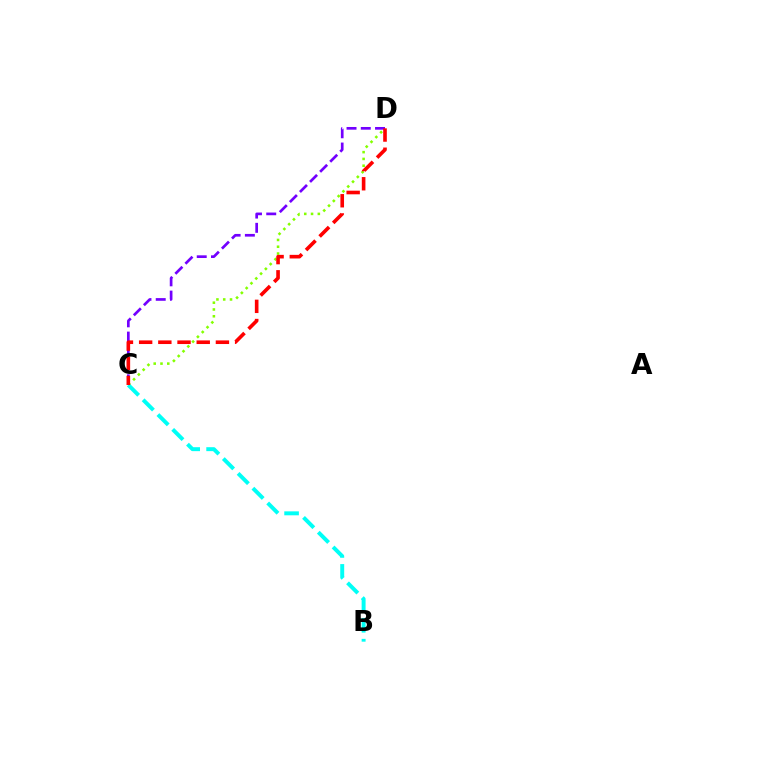{('C', 'D'): [{'color': '#84ff00', 'line_style': 'dotted', 'thickness': 1.84}, {'color': '#7200ff', 'line_style': 'dashed', 'thickness': 1.94}, {'color': '#ff0000', 'line_style': 'dashed', 'thickness': 2.61}], ('B', 'C'): [{'color': '#00fff6', 'line_style': 'dashed', 'thickness': 2.84}]}